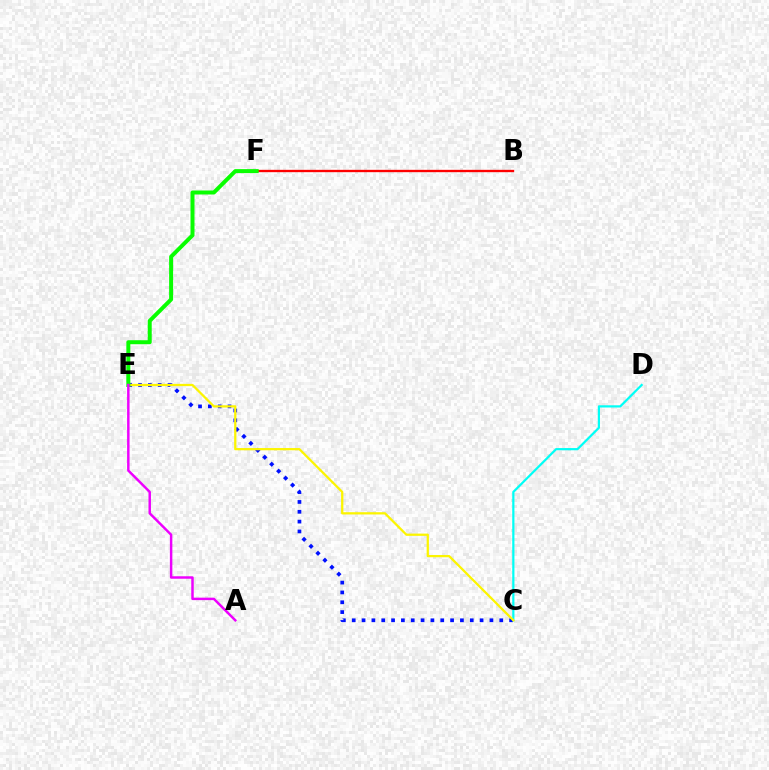{('C', 'E'): [{'color': '#0010ff', 'line_style': 'dotted', 'thickness': 2.67}, {'color': '#fcf500', 'line_style': 'solid', 'thickness': 1.62}], ('C', 'D'): [{'color': '#00fff6', 'line_style': 'solid', 'thickness': 1.59}], ('B', 'F'): [{'color': '#ff0000', 'line_style': 'solid', 'thickness': 1.69}], ('E', 'F'): [{'color': '#08ff00', 'line_style': 'solid', 'thickness': 2.87}], ('A', 'E'): [{'color': '#ee00ff', 'line_style': 'solid', 'thickness': 1.78}]}